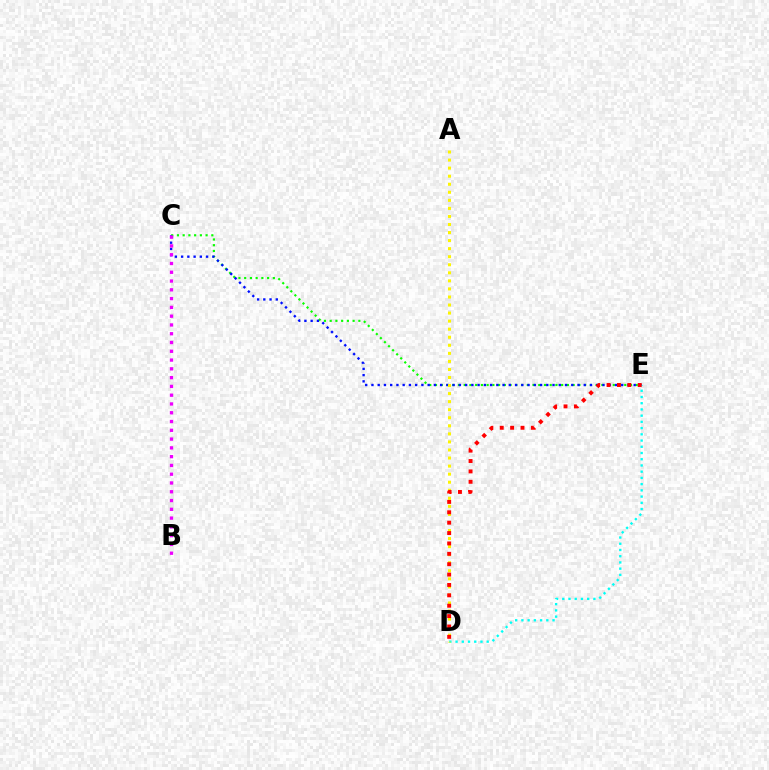{('C', 'E'): [{'color': '#08ff00', 'line_style': 'dotted', 'thickness': 1.56}, {'color': '#0010ff', 'line_style': 'dotted', 'thickness': 1.7}], ('D', 'E'): [{'color': '#00fff6', 'line_style': 'dotted', 'thickness': 1.69}, {'color': '#ff0000', 'line_style': 'dotted', 'thickness': 2.82}], ('A', 'D'): [{'color': '#fcf500', 'line_style': 'dotted', 'thickness': 2.19}], ('B', 'C'): [{'color': '#ee00ff', 'line_style': 'dotted', 'thickness': 2.39}]}